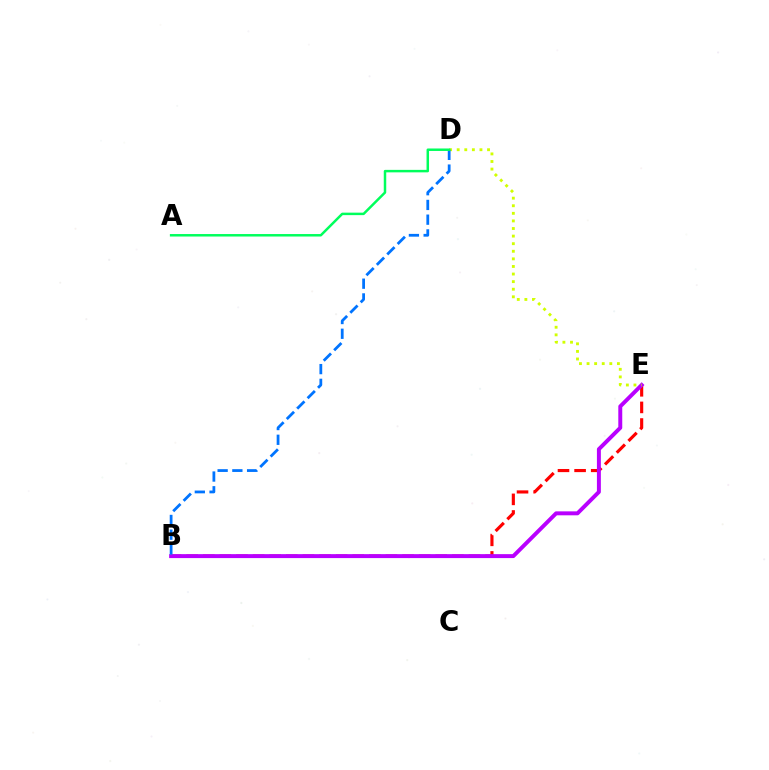{('B', 'E'): [{'color': '#ff0000', 'line_style': 'dashed', 'thickness': 2.26}, {'color': '#b900ff', 'line_style': 'solid', 'thickness': 2.84}], ('D', 'E'): [{'color': '#d1ff00', 'line_style': 'dotted', 'thickness': 2.06}], ('B', 'D'): [{'color': '#0074ff', 'line_style': 'dashed', 'thickness': 2.0}], ('A', 'D'): [{'color': '#00ff5c', 'line_style': 'solid', 'thickness': 1.79}]}